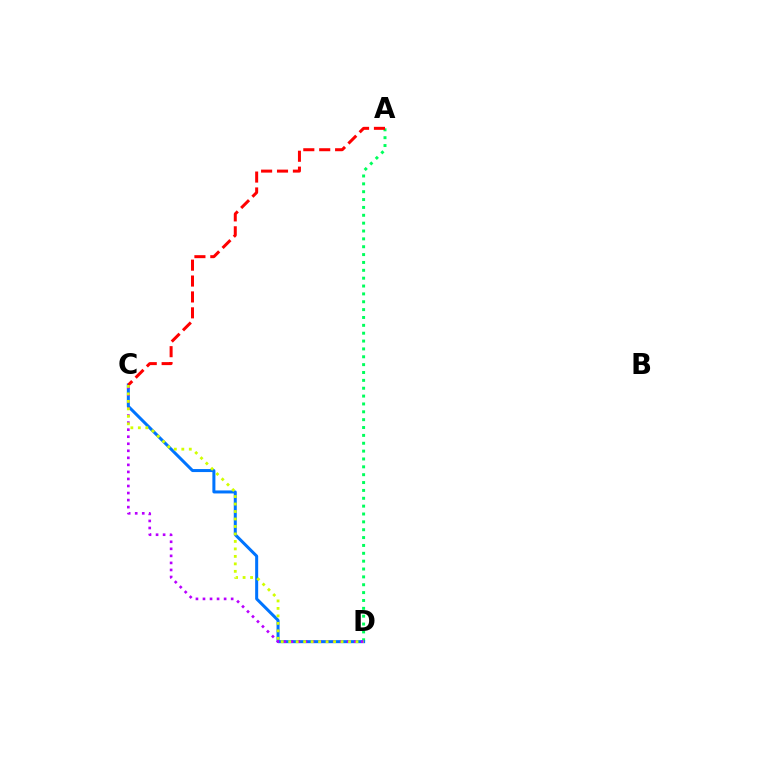{('A', 'D'): [{'color': '#00ff5c', 'line_style': 'dotted', 'thickness': 2.14}], ('C', 'D'): [{'color': '#0074ff', 'line_style': 'solid', 'thickness': 2.17}, {'color': '#b900ff', 'line_style': 'dotted', 'thickness': 1.91}, {'color': '#d1ff00', 'line_style': 'dotted', 'thickness': 2.03}], ('A', 'C'): [{'color': '#ff0000', 'line_style': 'dashed', 'thickness': 2.16}]}